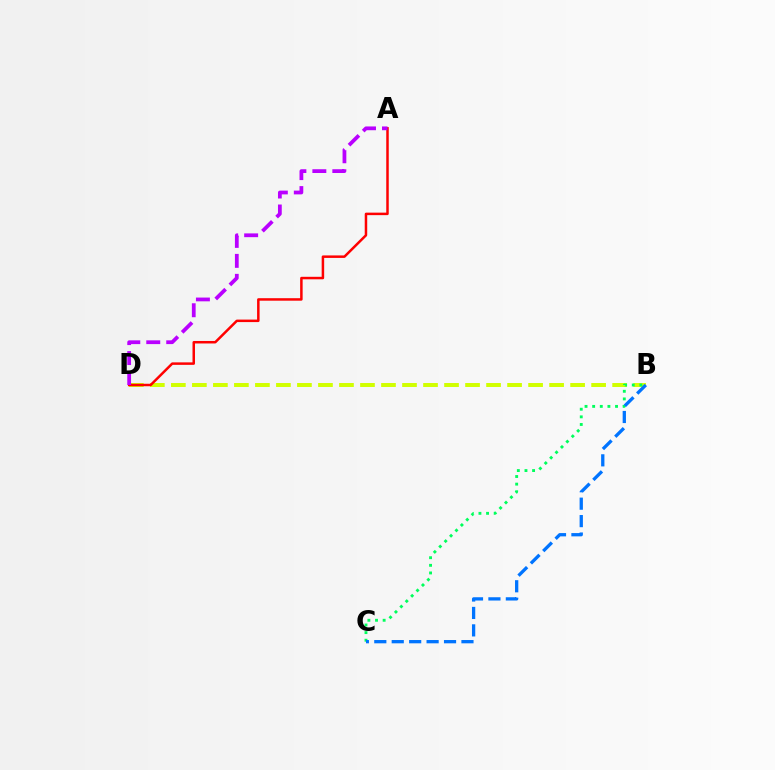{('B', 'D'): [{'color': '#d1ff00', 'line_style': 'dashed', 'thickness': 2.85}], ('B', 'C'): [{'color': '#00ff5c', 'line_style': 'dotted', 'thickness': 2.07}, {'color': '#0074ff', 'line_style': 'dashed', 'thickness': 2.37}], ('A', 'D'): [{'color': '#ff0000', 'line_style': 'solid', 'thickness': 1.8}, {'color': '#b900ff', 'line_style': 'dashed', 'thickness': 2.71}]}